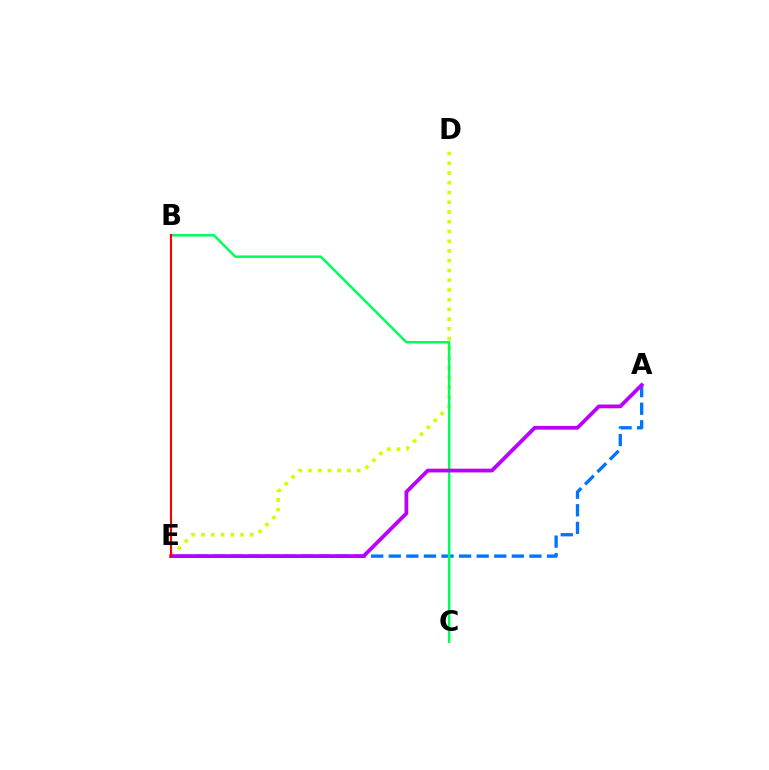{('D', 'E'): [{'color': '#d1ff00', 'line_style': 'dotted', 'thickness': 2.65}], ('A', 'E'): [{'color': '#0074ff', 'line_style': 'dashed', 'thickness': 2.39}, {'color': '#b900ff', 'line_style': 'solid', 'thickness': 2.71}], ('B', 'C'): [{'color': '#00ff5c', 'line_style': 'solid', 'thickness': 1.79}], ('B', 'E'): [{'color': '#ff0000', 'line_style': 'solid', 'thickness': 1.52}]}